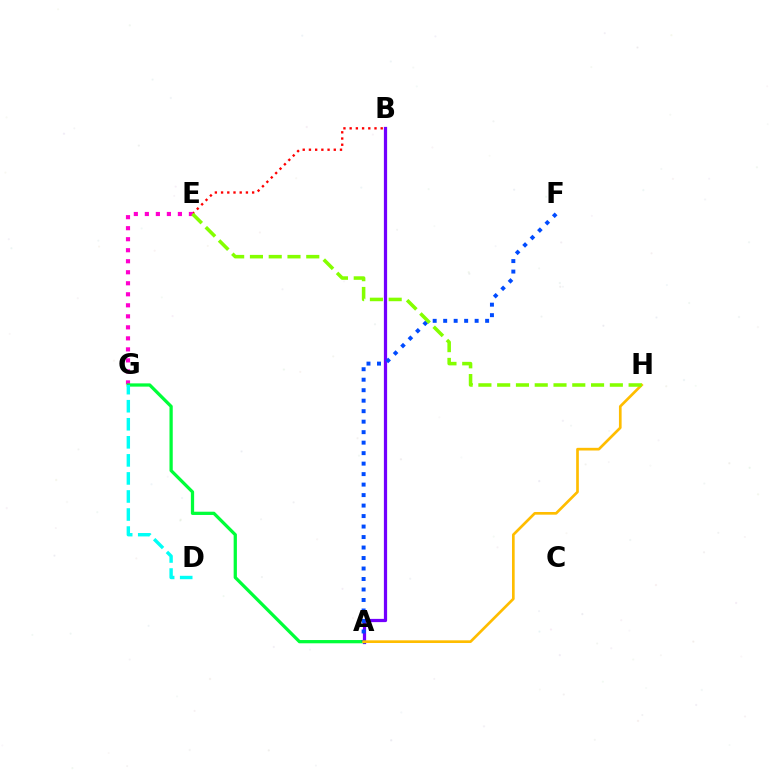{('A', 'B'): [{'color': '#7200ff', 'line_style': 'solid', 'thickness': 2.33}], ('B', 'E'): [{'color': '#ff0000', 'line_style': 'dotted', 'thickness': 1.69}], ('E', 'G'): [{'color': '#ff00cf', 'line_style': 'dotted', 'thickness': 2.99}], ('A', 'G'): [{'color': '#00ff39', 'line_style': 'solid', 'thickness': 2.34}], ('D', 'G'): [{'color': '#00fff6', 'line_style': 'dashed', 'thickness': 2.45}], ('A', 'F'): [{'color': '#004bff', 'line_style': 'dotted', 'thickness': 2.85}], ('A', 'H'): [{'color': '#ffbd00', 'line_style': 'solid', 'thickness': 1.93}], ('E', 'H'): [{'color': '#84ff00', 'line_style': 'dashed', 'thickness': 2.55}]}